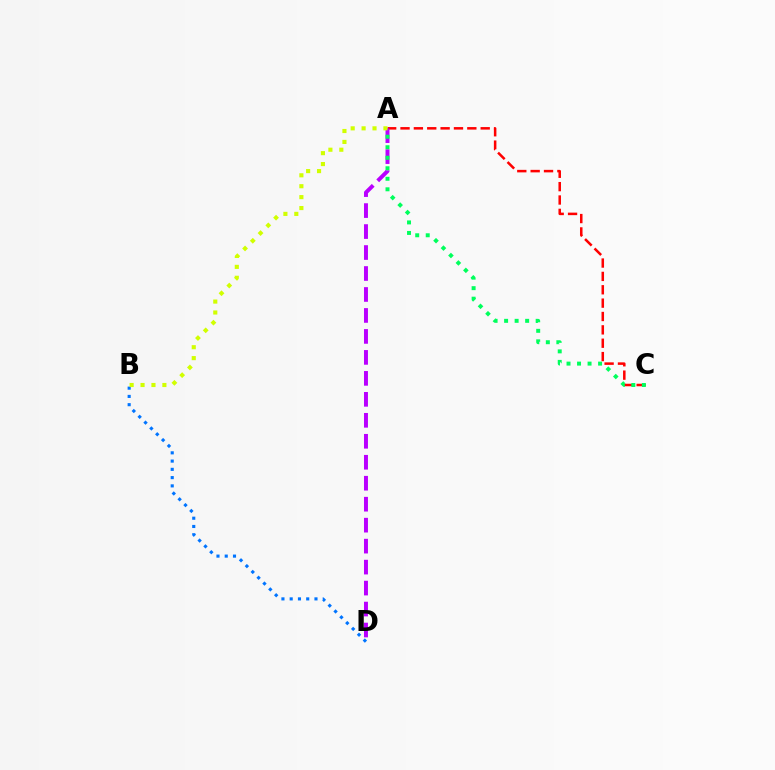{('A', 'C'): [{'color': '#ff0000', 'line_style': 'dashed', 'thickness': 1.82}, {'color': '#00ff5c', 'line_style': 'dotted', 'thickness': 2.86}], ('B', 'D'): [{'color': '#0074ff', 'line_style': 'dotted', 'thickness': 2.24}], ('A', 'D'): [{'color': '#b900ff', 'line_style': 'dashed', 'thickness': 2.85}], ('A', 'B'): [{'color': '#d1ff00', 'line_style': 'dotted', 'thickness': 2.97}]}